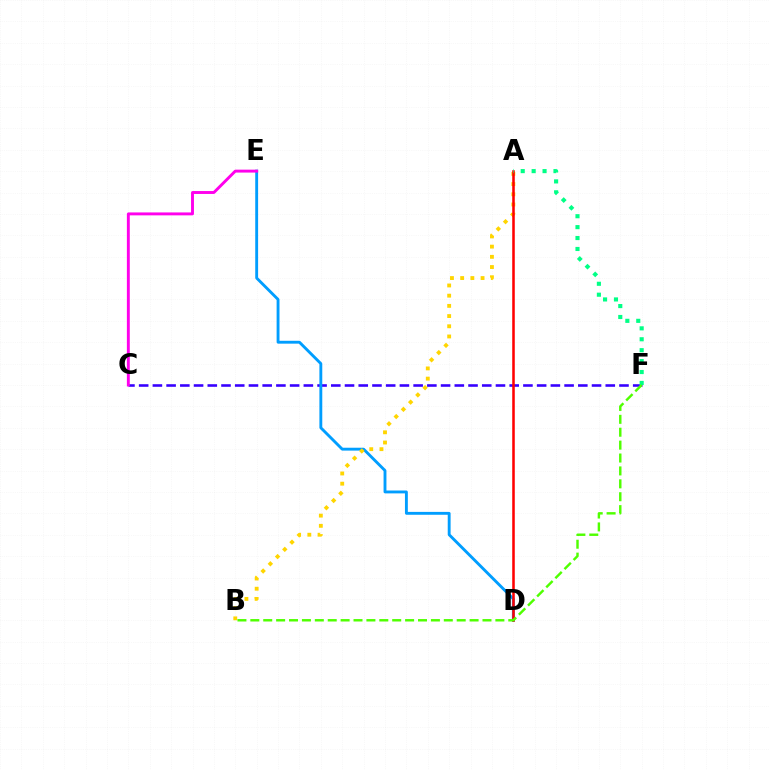{('C', 'F'): [{'color': '#3700ff', 'line_style': 'dashed', 'thickness': 1.86}], ('D', 'E'): [{'color': '#009eff', 'line_style': 'solid', 'thickness': 2.07}], ('C', 'E'): [{'color': '#ff00ed', 'line_style': 'solid', 'thickness': 2.1}], ('A', 'B'): [{'color': '#ffd500', 'line_style': 'dotted', 'thickness': 2.77}], ('A', 'D'): [{'color': '#ff0000', 'line_style': 'solid', 'thickness': 1.84}], ('A', 'F'): [{'color': '#00ff86', 'line_style': 'dotted', 'thickness': 2.97}], ('B', 'F'): [{'color': '#4fff00', 'line_style': 'dashed', 'thickness': 1.75}]}